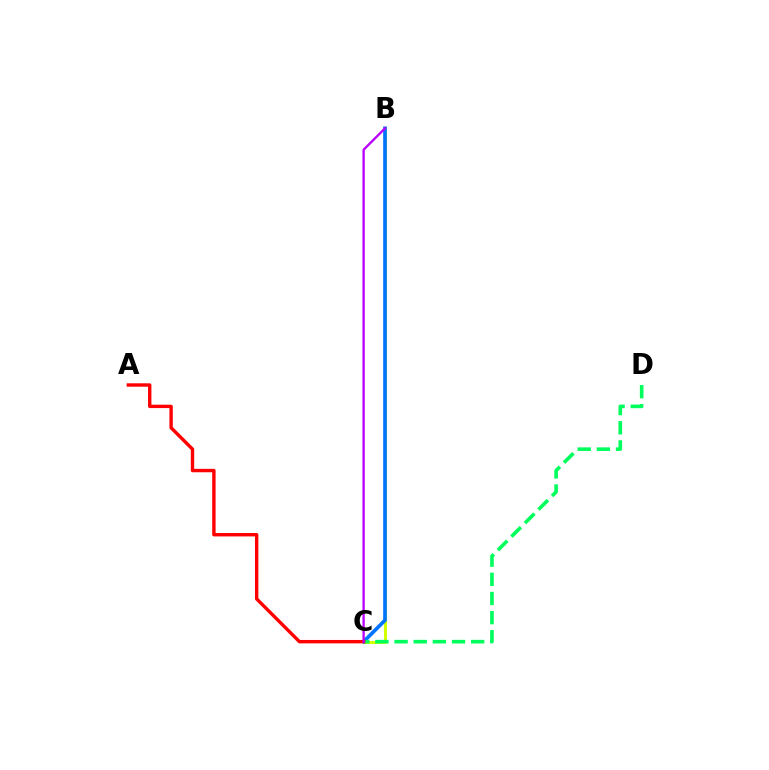{('B', 'C'): [{'color': '#d1ff00', 'line_style': 'solid', 'thickness': 2.13}, {'color': '#0074ff', 'line_style': 'solid', 'thickness': 2.64}, {'color': '#b900ff', 'line_style': 'solid', 'thickness': 1.68}], ('C', 'D'): [{'color': '#00ff5c', 'line_style': 'dashed', 'thickness': 2.6}], ('A', 'C'): [{'color': '#ff0000', 'line_style': 'solid', 'thickness': 2.44}]}